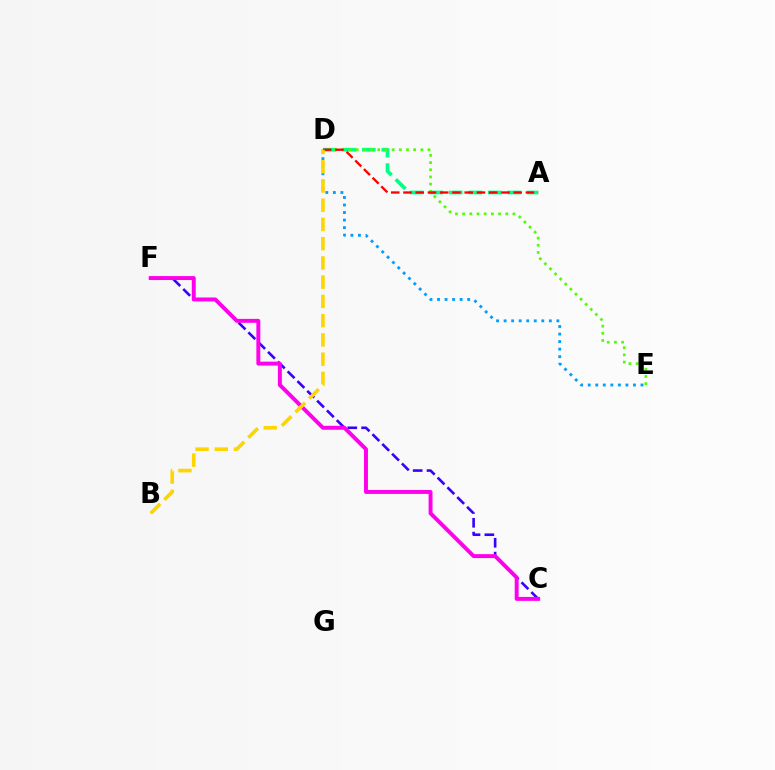{('A', 'D'): [{'color': '#00ff86', 'line_style': 'dashed', 'thickness': 2.65}, {'color': '#ff0000', 'line_style': 'dashed', 'thickness': 1.66}], ('C', 'F'): [{'color': '#3700ff', 'line_style': 'dashed', 'thickness': 1.88}, {'color': '#ff00ed', 'line_style': 'solid', 'thickness': 2.83}], ('D', 'E'): [{'color': '#4fff00', 'line_style': 'dotted', 'thickness': 1.95}, {'color': '#009eff', 'line_style': 'dotted', 'thickness': 2.05}], ('B', 'D'): [{'color': '#ffd500', 'line_style': 'dashed', 'thickness': 2.61}]}